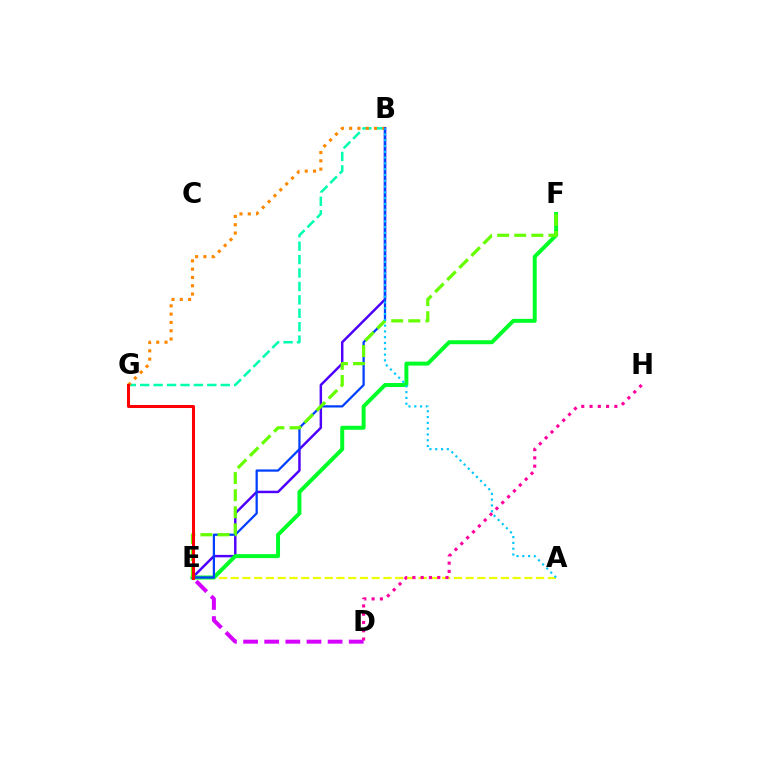{('A', 'E'): [{'color': '#eeff00', 'line_style': 'dashed', 'thickness': 1.6}], ('B', 'E'): [{'color': '#4f00ff', 'line_style': 'solid', 'thickness': 1.77}, {'color': '#003fff', 'line_style': 'solid', 'thickness': 1.62}], ('E', 'F'): [{'color': '#00ff27', 'line_style': 'solid', 'thickness': 2.85}, {'color': '#66ff00', 'line_style': 'dashed', 'thickness': 2.32}], ('D', 'H'): [{'color': '#ff00a0', 'line_style': 'dotted', 'thickness': 2.25}], ('B', 'G'): [{'color': '#00ffaf', 'line_style': 'dashed', 'thickness': 1.82}, {'color': '#ff8800', 'line_style': 'dotted', 'thickness': 2.25}], ('E', 'G'): [{'color': '#ff0000', 'line_style': 'solid', 'thickness': 2.18}], ('D', 'E'): [{'color': '#d600ff', 'line_style': 'dashed', 'thickness': 2.87}], ('A', 'B'): [{'color': '#00c7ff', 'line_style': 'dotted', 'thickness': 1.57}]}